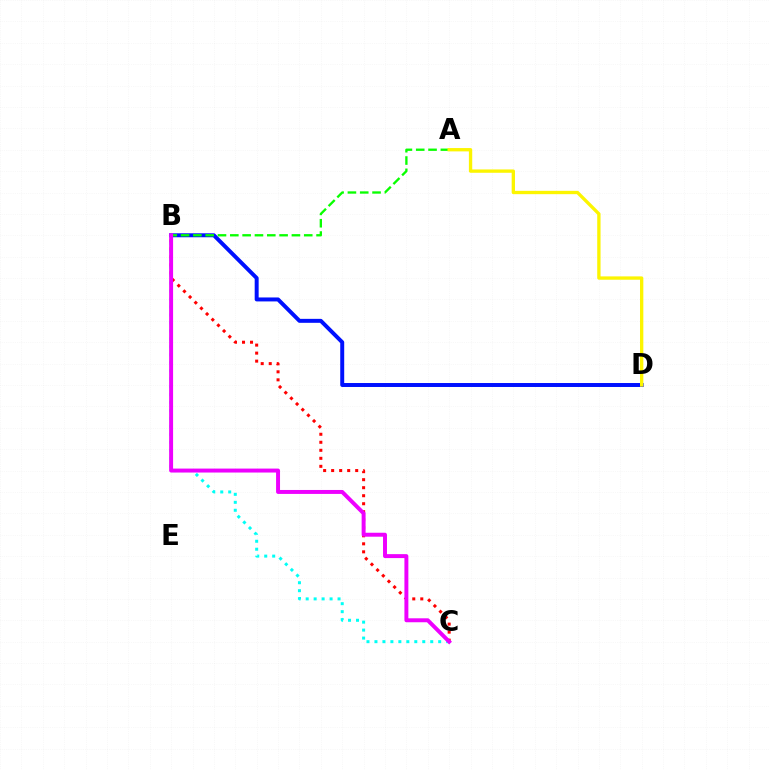{('B', 'D'): [{'color': '#0010ff', 'line_style': 'solid', 'thickness': 2.85}], ('B', 'C'): [{'color': '#00fff6', 'line_style': 'dotted', 'thickness': 2.16}, {'color': '#ff0000', 'line_style': 'dotted', 'thickness': 2.18}, {'color': '#ee00ff', 'line_style': 'solid', 'thickness': 2.84}], ('A', 'B'): [{'color': '#08ff00', 'line_style': 'dashed', 'thickness': 1.67}], ('A', 'D'): [{'color': '#fcf500', 'line_style': 'solid', 'thickness': 2.4}]}